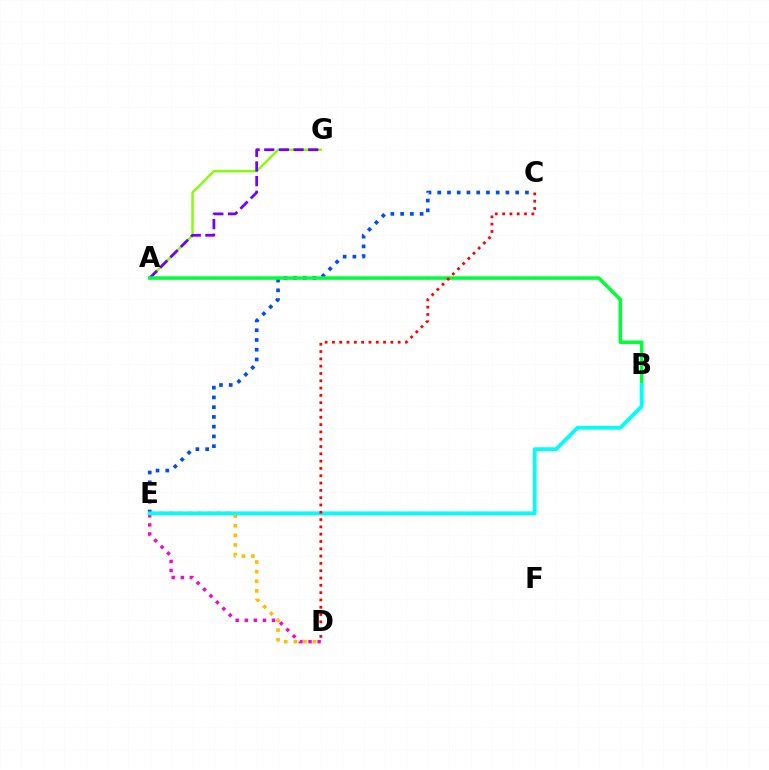{('D', 'E'): [{'color': '#ff00cf', 'line_style': 'dotted', 'thickness': 2.47}, {'color': '#ffbd00', 'line_style': 'dotted', 'thickness': 2.61}], ('A', 'G'): [{'color': '#84ff00', 'line_style': 'solid', 'thickness': 1.7}, {'color': '#7200ff', 'line_style': 'dashed', 'thickness': 1.99}], ('C', 'E'): [{'color': '#004bff', 'line_style': 'dotted', 'thickness': 2.65}], ('A', 'B'): [{'color': '#00ff39', 'line_style': 'solid', 'thickness': 2.54}], ('B', 'E'): [{'color': '#00fff6', 'line_style': 'solid', 'thickness': 2.76}], ('C', 'D'): [{'color': '#ff0000', 'line_style': 'dotted', 'thickness': 1.98}]}